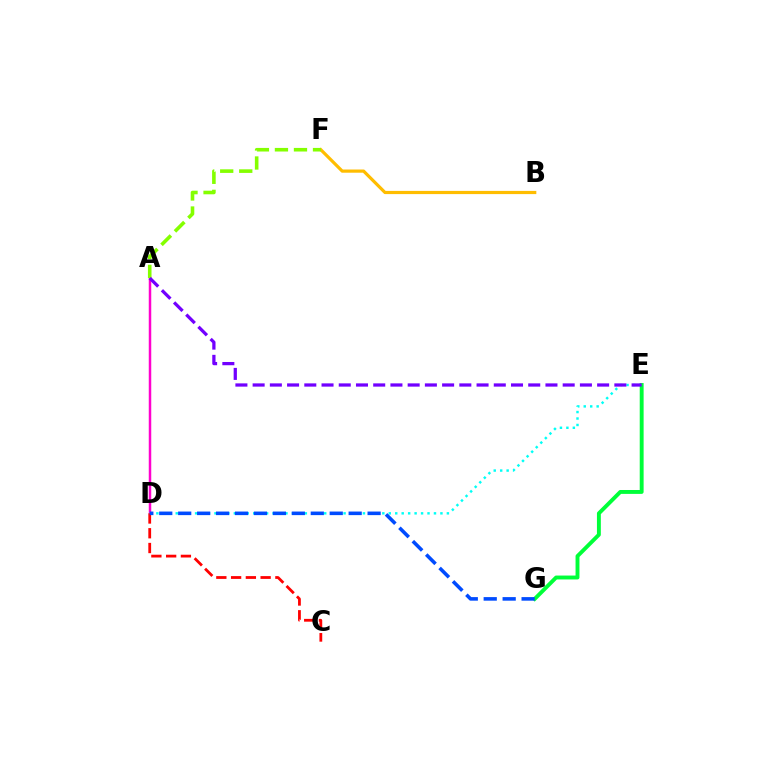{('A', 'D'): [{'color': '#ff00cf', 'line_style': 'solid', 'thickness': 1.79}], ('D', 'E'): [{'color': '#00fff6', 'line_style': 'dotted', 'thickness': 1.75}], ('C', 'D'): [{'color': '#ff0000', 'line_style': 'dashed', 'thickness': 2.01}], ('B', 'F'): [{'color': '#ffbd00', 'line_style': 'solid', 'thickness': 2.3}], ('E', 'G'): [{'color': '#00ff39', 'line_style': 'solid', 'thickness': 2.81}], ('D', 'G'): [{'color': '#004bff', 'line_style': 'dashed', 'thickness': 2.57}], ('A', 'F'): [{'color': '#84ff00', 'line_style': 'dashed', 'thickness': 2.59}], ('A', 'E'): [{'color': '#7200ff', 'line_style': 'dashed', 'thickness': 2.34}]}